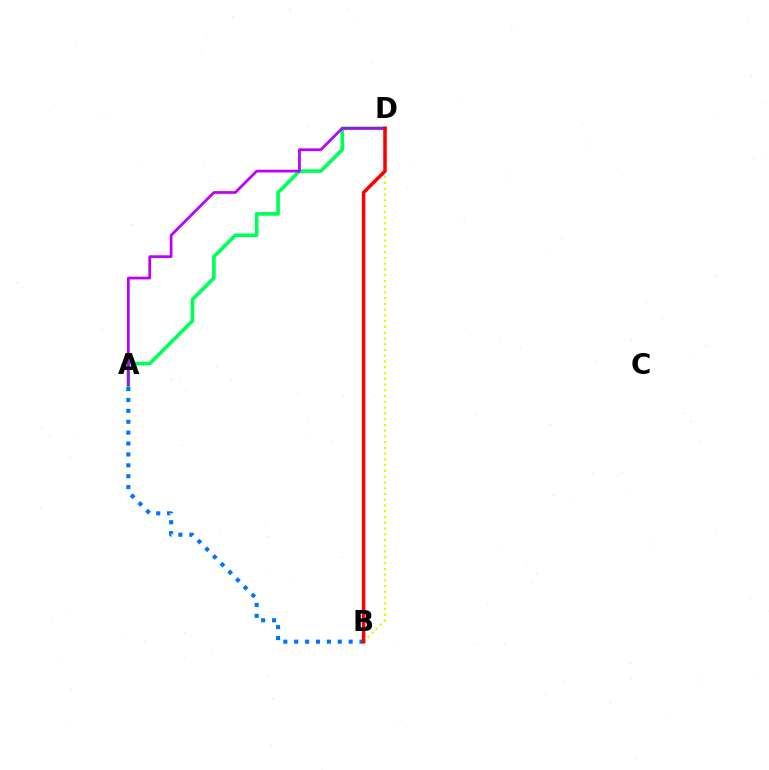{('A', 'D'): [{'color': '#00ff5c', 'line_style': 'solid', 'thickness': 2.63}, {'color': '#b900ff', 'line_style': 'solid', 'thickness': 1.97}], ('B', 'D'): [{'color': '#d1ff00', 'line_style': 'dotted', 'thickness': 1.56}, {'color': '#ff0000', 'line_style': 'solid', 'thickness': 2.53}], ('A', 'B'): [{'color': '#0074ff', 'line_style': 'dotted', 'thickness': 2.96}]}